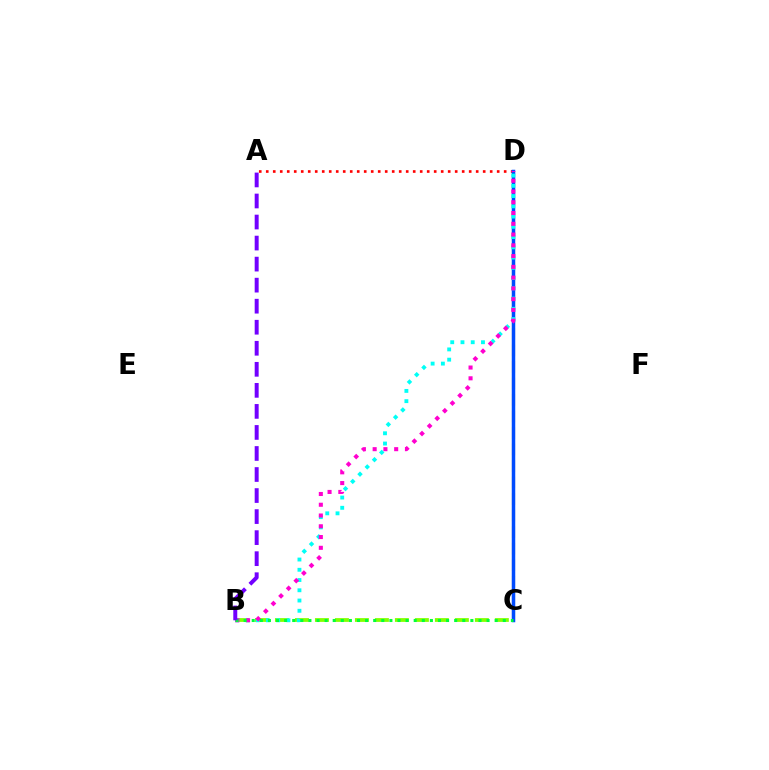{('A', 'D'): [{'color': '#ff0000', 'line_style': 'dotted', 'thickness': 1.9}], ('C', 'D'): [{'color': '#ffbd00', 'line_style': 'dashed', 'thickness': 2.24}, {'color': '#004bff', 'line_style': 'solid', 'thickness': 2.52}], ('B', 'C'): [{'color': '#84ff00', 'line_style': 'dashed', 'thickness': 2.72}, {'color': '#00ff39', 'line_style': 'dotted', 'thickness': 2.2}], ('B', 'D'): [{'color': '#00fff6', 'line_style': 'dotted', 'thickness': 2.78}, {'color': '#ff00cf', 'line_style': 'dotted', 'thickness': 2.92}], ('A', 'B'): [{'color': '#7200ff', 'line_style': 'dashed', 'thickness': 2.86}]}